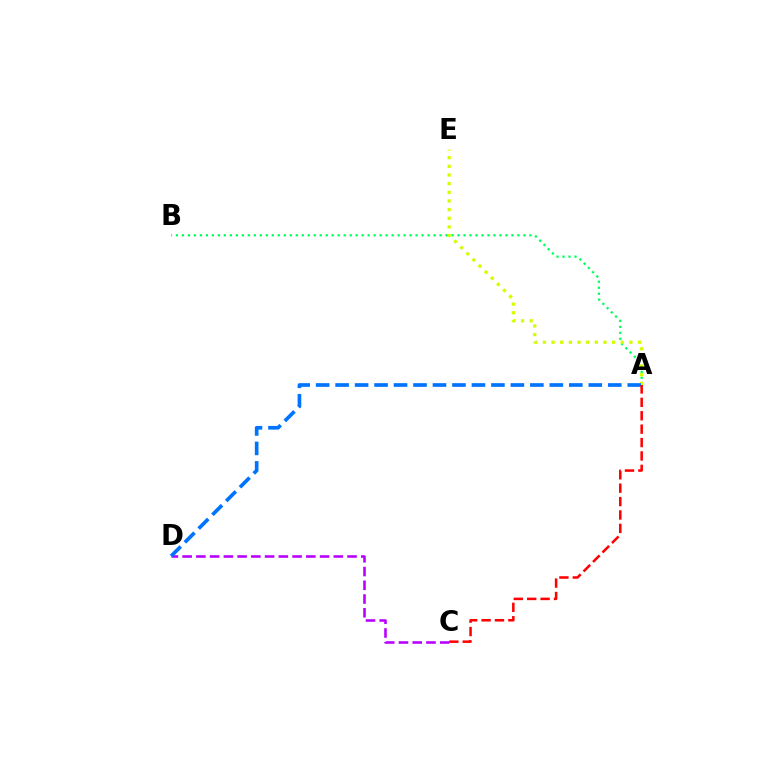{('A', 'B'): [{'color': '#00ff5c', 'line_style': 'dotted', 'thickness': 1.63}], ('C', 'D'): [{'color': '#b900ff', 'line_style': 'dashed', 'thickness': 1.87}], ('A', 'E'): [{'color': '#d1ff00', 'line_style': 'dotted', 'thickness': 2.35}], ('A', 'D'): [{'color': '#0074ff', 'line_style': 'dashed', 'thickness': 2.65}], ('A', 'C'): [{'color': '#ff0000', 'line_style': 'dashed', 'thickness': 1.82}]}